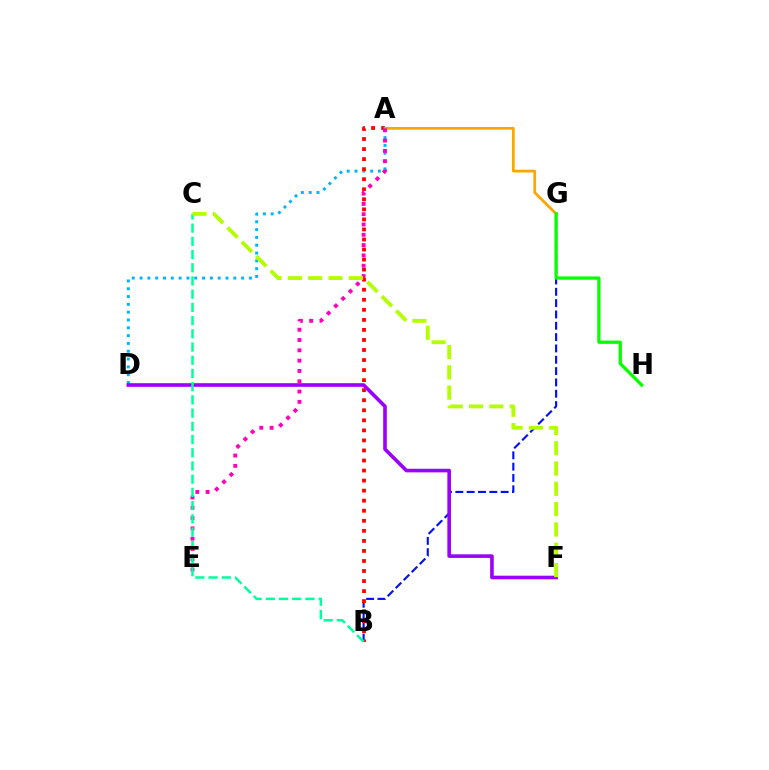{('A', 'D'): [{'color': '#00b5ff', 'line_style': 'dotted', 'thickness': 2.12}], ('B', 'G'): [{'color': '#0010ff', 'line_style': 'dashed', 'thickness': 1.54}], ('A', 'B'): [{'color': '#ff0000', 'line_style': 'dotted', 'thickness': 2.73}], ('A', 'G'): [{'color': '#ffa500', 'line_style': 'solid', 'thickness': 1.98}], ('G', 'H'): [{'color': '#08ff00', 'line_style': 'solid', 'thickness': 2.36}], ('D', 'F'): [{'color': '#9b00ff', 'line_style': 'solid', 'thickness': 2.61}], ('A', 'E'): [{'color': '#ff00bd', 'line_style': 'dotted', 'thickness': 2.8}], ('B', 'C'): [{'color': '#00ff9d', 'line_style': 'dashed', 'thickness': 1.8}], ('C', 'F'): [{'color': '#b3ff00', 'line_style': 'dashed', 'thickness': 2.76}]}